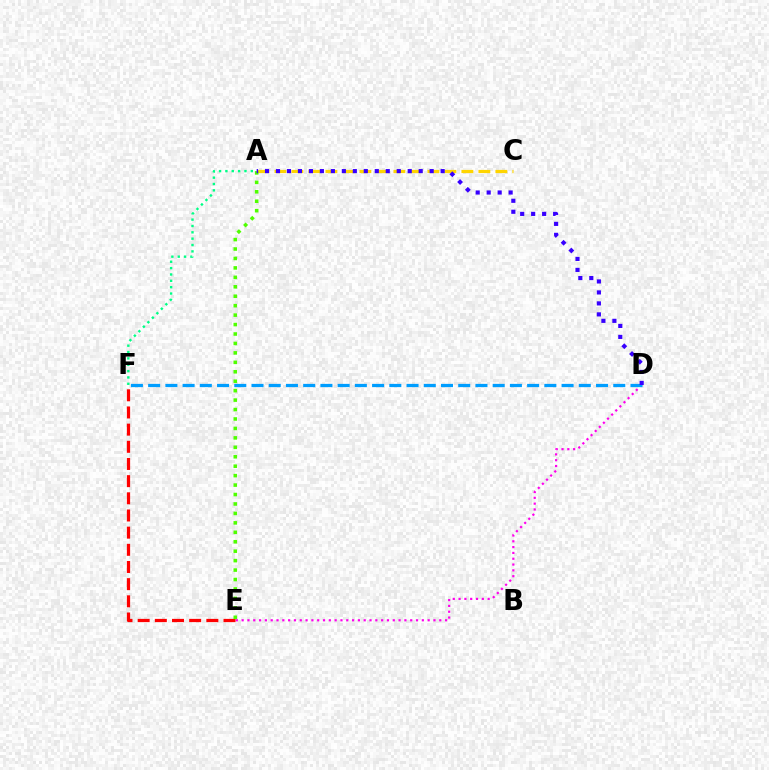{('A', 'C'): [{'color': '#ffd500', 'line_style': 'dashed', 'thickness': 2.31}], ('D', 'E'): [{'color': '#ff00ed', 'line_style': 'dotted', 'thickness': 1.58}], ('E', 'F'): [{'color': '#ff0000', 'line_style': 'dashed', 'thickness': 2.33}], ('A', 'E'): [{'color': '#4fff00', 'line_style': 'dotted', 'thickness': 2.57}], ('D', 'F'): [{'color': '#009eff', 'line_style': 'dashed', 'thickness': 2.34}], ('A', 'F'): [{'color': '#00ff86', 'line_style': 'dotted', 'thickness': 1.73}], ('A', 'D'): [{'color': '#3700ff', 'line_style': 'dotted', 'thickness': 2.98}]}